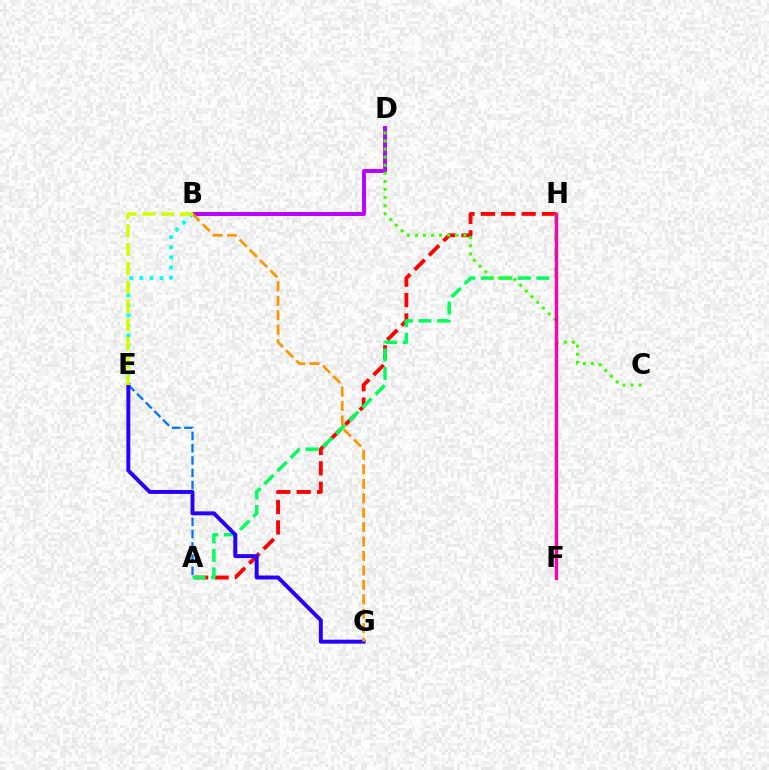{('A', 'H'): [{'color': '#ff0000', 'line_style': 'dashed', 'thickness': 2.77}, {'color': '#00ff5c', 'line_style': 'dashed', 'thickness': 2.52}], ('A', 'E'): [{'color': '#0074ff', 'line_style': 'dashed', 'thickness': 1.67}], ('B', 'D'): [{'color': '#b900ff', 'line_style': 'solid', 'thickness': 2.84}], ('C', 'D'): [{'color': '#3dff00', 'line_style': 'dotted', 'thickness': 2.2}], ('E', 'G'): [{'color': '#2500ff', 'line_style': 'solid', 'thickness': 2.84}], ('B', 'E'): [{'color': '#00fff6', 'line_style': 'dotted', 'thickness': 2.74}, {'color': '#d1ff00', 'line_style': 'dashed', 'thickness': 2.55}], ('F', 'H'): [{'color': '#ff00ac', 'line_style': 'solid', 'thickness': 2.43}], ('B', 'G'): [{'color': '#ff9400', 'line_style': 'dashed', 'thickness': 1.96}]}